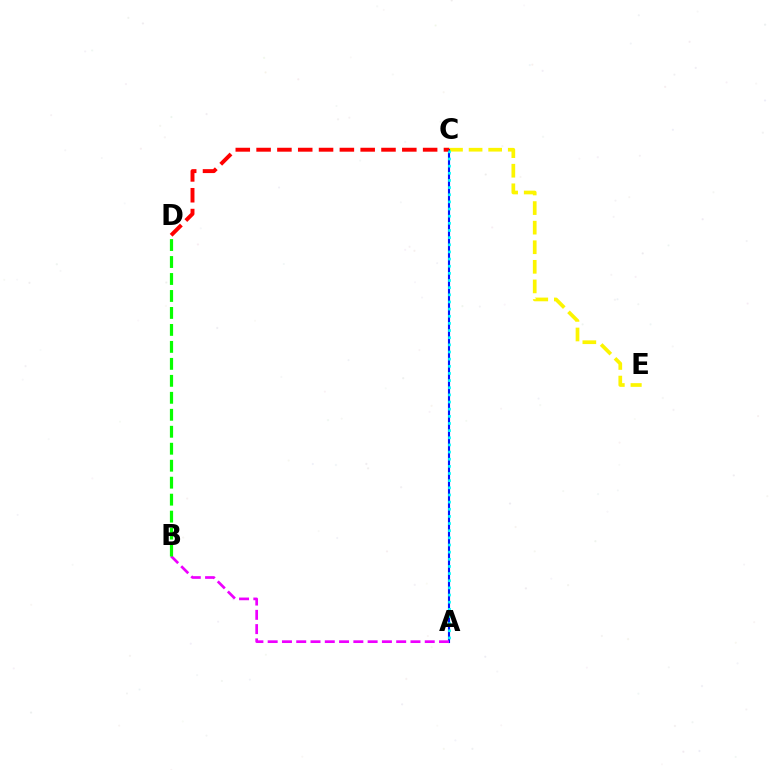{('C', 'E'): [{'color': '#fcf500', 'line_style': 'dashed', 'thickness': 2.66}], ('A', 'C'): [{'color': '#0010ff', 'line_style': 'solid', 'thickness': 1.52}, {'color': '#00fff6', 'line_style': 'dotted', 'thickness': 1.94}], ('C', 'D'): [{'color': '#ff0000', 'line_style': 'dashed', 'thickness': 2.83}], ('A', 'B'): [{'color': '#ee00ff', 'line_style': 'dashed', 'thickness': 1.94}], ('B', 'D'): [{'color': '#08ff00', 'line_style': 'dashed', 'thickness': 2.31}]}